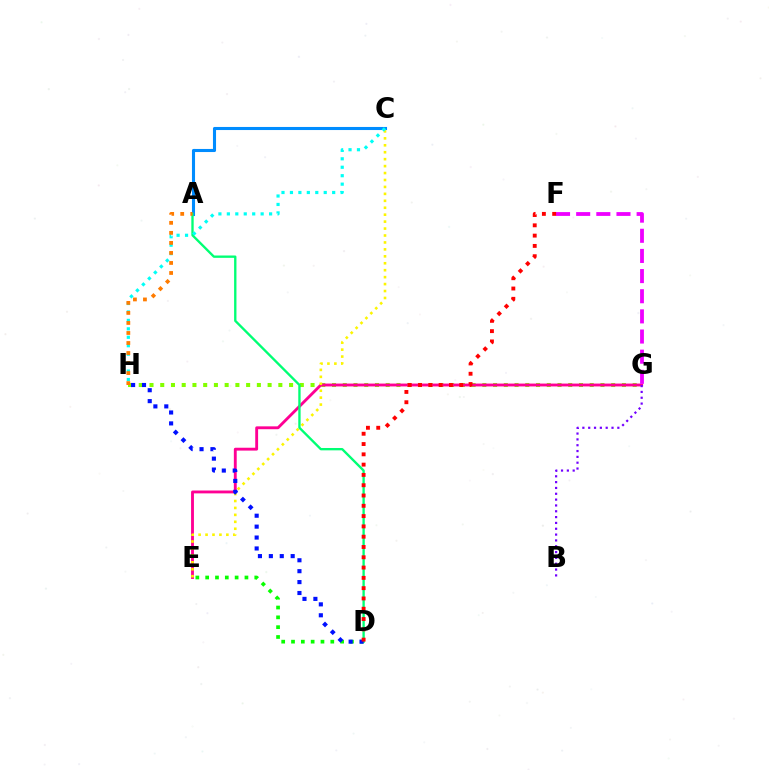{('G', 'H'): [{'color': '#84ff00', 'line_style': 'dotted', 'thickness': 2.92}], ('A', 'C'): [{'color': '#008cff', 'line_style': 'solid', 'thickness': 2.22}], ('E', 'G'): [{'color': '#ff0094', 'line_style': 'solid', 'thickness': 2.06}], ('F', 'G'): [{'color': '#ee00ff', 'line_style': 'dashed', 'thickness': 2.74}], ('C', 'E'): [{'color': '#fcf500', 'line_style': 'dotted', 'thickness': 1.89}], ('D', 'E'): [{'color': '#08ff00', 'line_style': 'dotted', 'thickness': 2.67}], ('A', 'D'): [{'color': '#00ff74', 'line_style': 'solid', 'thickness': 1.69}], ('C', 'H'): [{'color': '#00fff6', 'line_style': 'dotted', 'thickness': 2.3}], ('D', 'H'): [{'color': '#0010ff', 'line_style': 'dotted', 'thickness': 2.97}], ('B', 'G'): [{'color': '#7200ff', 'line_style': 'dotted', 'thickness': 1.58}], ('D', 'F'): [{'color': '#ff0000', 'line_style': 'dotted', 'thickness': 2.8}], ('A', 'H'): [{'color': '#ff7c00', 'line_style': 'dotted', 'thickness': 2.72}]}